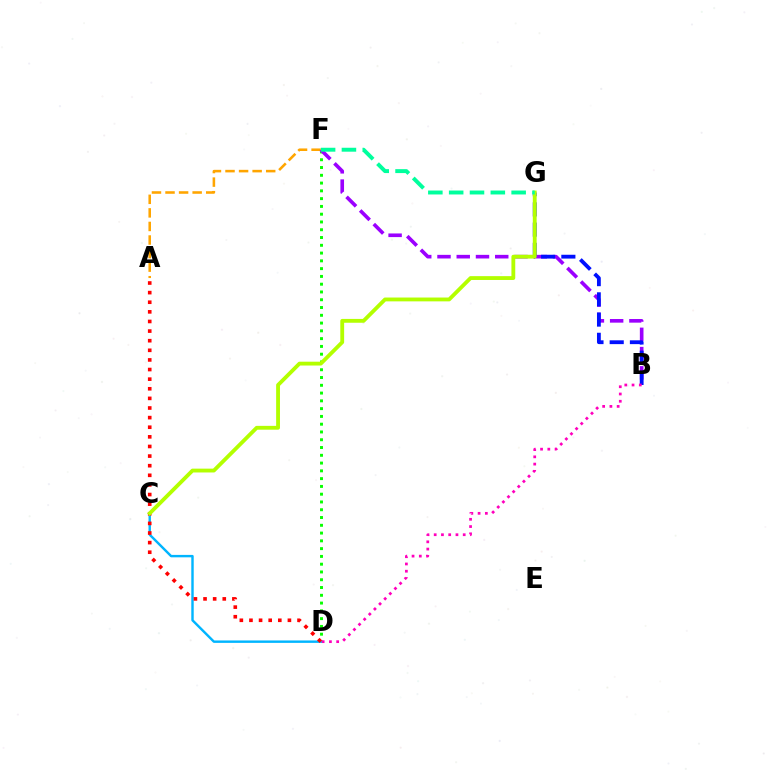{('D', 'F'): [{'color': '#08ff00', 'line_style': 'dotted', 'thickness': 2.11}], ('A', 'F'): [{'color': '#ffa500', 'line_style': 'dashed', 'thickness': 1.84}], ('C', 'D'): [{'color': '#00b5ff', 'line_style': 'solid', 'thickness': 1.74}], ('B', 'F'): [{'color': '#9b00ff', 'line_style': 'dashed', 'thickness': 2.62}], ('B', 'G'): [{'color': '#0010ff', 'line_style': 'dashed', 'thickness': 2.75}], ('A', 'D'): [{'color': '#ff0000', 'line_style': 'dotted', 'thickness': 2.61}], ('B', 'D'): [{'color': '#ff00bd', 'line_style': 'dotted', 'thickness': 1.97}], ('C', 'G'): [{'color': '#b3ff00', 'line_style': 'solid', 'thickness': 2.76}], ('F', 'G'): [{'color': '#00ff9d', 'line_style': 'dashed', 'thickness': 2.83}]}